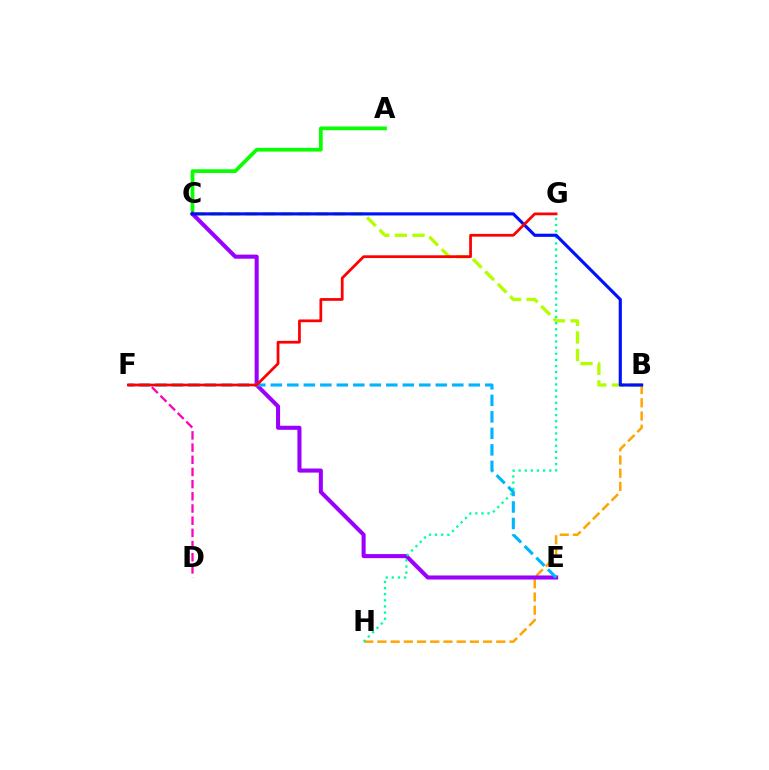{('A', 'C'): [{'color': '#08ff00', 'line_style': 'solid', 'thickness': 2.67}], ('B', 'C'): [{'color': '#b3ff00', 'line_style': 'dashed', 'thickness': 2.39}, {'color': '#0010ff', 'line_style': 'solid', 'thickness': 2.26}], ('B', 'H'): [{'color': '#ffa500', 'line_style': 'dashed', 'thickness': 1.79}], ('C', 'E'): [{'color': '#9b00ff', 'line_style': 'solid', 'thickness': 2.93}], ('G', 'H'): [{'color': '#00ff9d', 'line_style': 'dotted', 'thickness': 1.67}], ('E', 'F'): [{'color': '#00b5ff', 'line_style': 'dashed', 'thickness': 2.24}], ('D', 'F'): [{'color': '#ff00bd', 'line_style': 'dashed', 'thickness': 1.65}], ('F', 'G'): [{'color': '#ff0000', 'line_style': 'solid', 'thickness': 1.98}]}